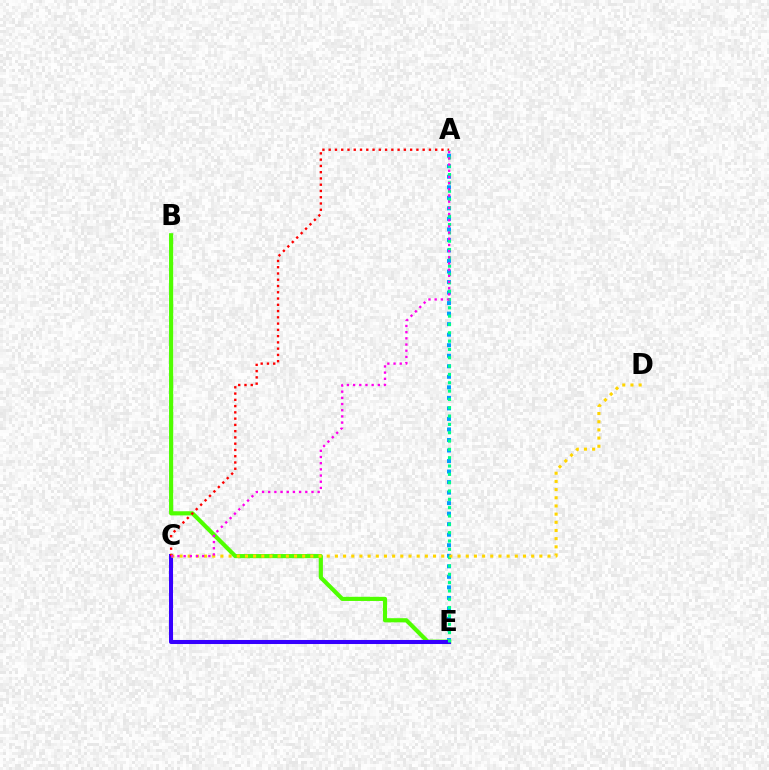{('A', 'E'): [{'color': '#009eff', 'line_style': 'dotted', 'thickness': 2.86}, {'color': '#00ff86', 'line_style': 'dotted', 'thickness': 2.26}], ('B', 'E'): [{'color': '#4fff00', 'line_style': 'solid', 'thickness': 2.99}], ('C', 'E'): [{'color': '#3700ff', 'line_style': 'solid', 'thickness': 2.91}], ('A', 'C'): [{'color': '#ff0000', 'line_style': 'dotted', 'thickness': 1.7}, {'color': '#ff00ed', 'line_style': 'dotted', 'thickness': 1.68}], ('C', 'D'): [{'color': '#ffd500', 'line_style': 'dotted', 'thickness': 2.22}]}